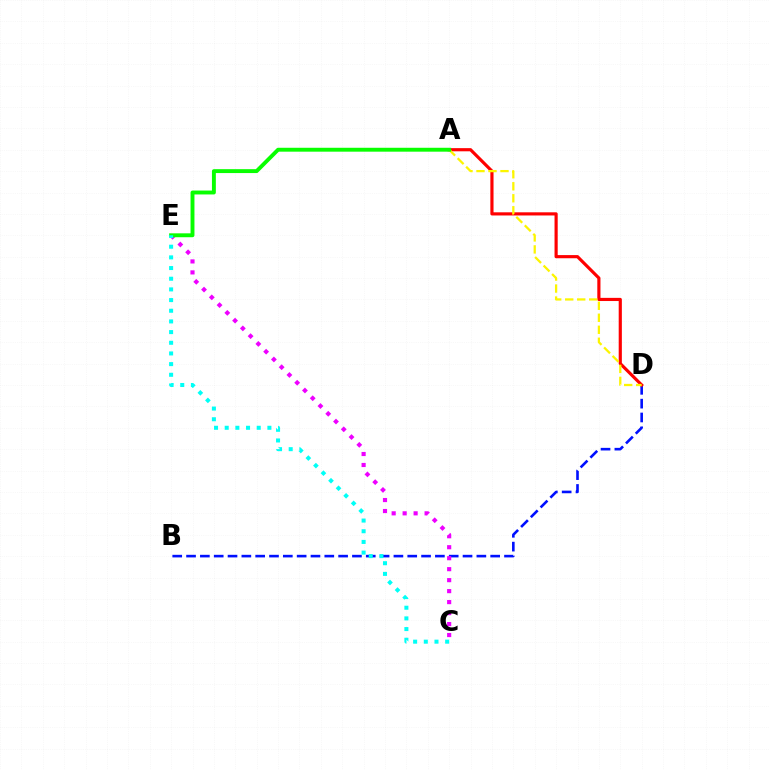{('B', 'D'): [{'color': '#0010ff', 'line_style': 'dashed', 'thickness': 1.88}], ('A', 'D'): [{'color': '#ff0000', 'line_style': 'solid', 'thickness': 2.28}, {'color': '#fcf500', 'line_style': 'dashed', 'thickness': 1.63}], ('C', 'E'): [{'color': '#ee00ff', 'line_style': 'dotted', 'thickness': 2.98}, {'color': '#00fff6', 'line_style': 'dotted', 'thickness': 2.9}], ('A', 'E'): [{'color': '#08ff00', 'line_style': 'solid', 'thickness': 2.81}]}